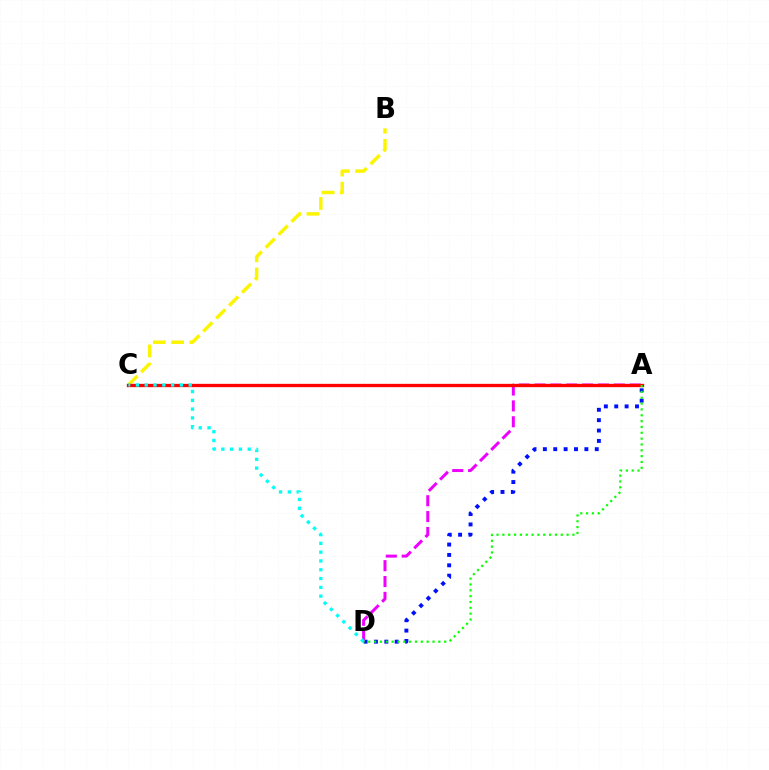{('A', 'D'): [{'color': '#0010ff', 'line_style': 'dotted', 'thickness': 2.82}, {'color': '#ee00ff', 'line_style': 'dashed', 'thickness': 2.16}, {'color': '#08ff00', 'line_style': 'dotted', 'thickness': 1.59}], ('B', 'C'): [{'color': '#fcf500', 'line_style': 'dashed', 'thickness': 2.48}], ('A', 'C'): [{'color': '#ff0000', 'line_style': 'solid', 'thickness': 2.39}], ('C', 'D'): [{'color': '#00fff6', 'line_style': 'dotted', 'thickness': 2.39}]}